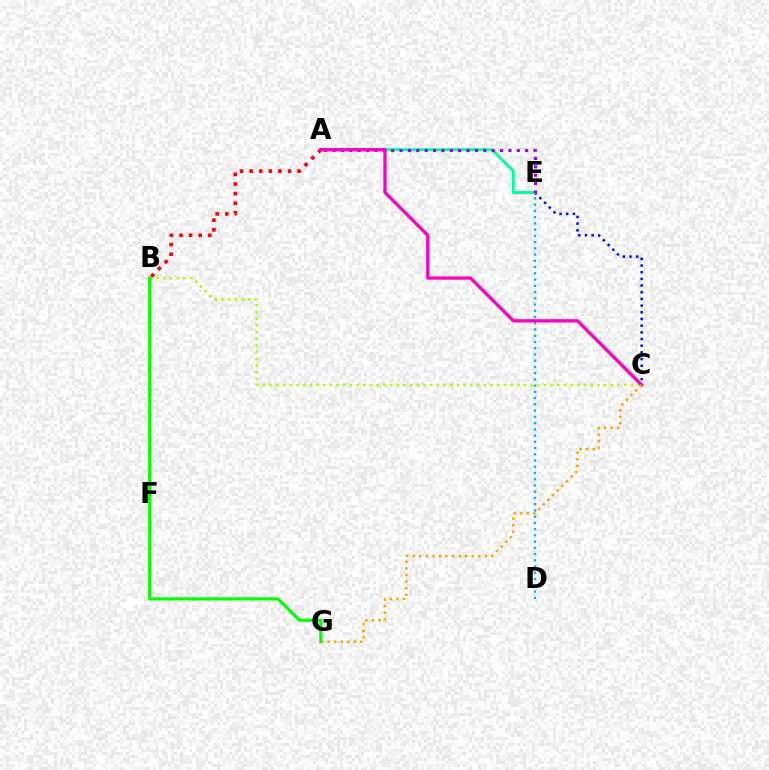{('B', 'C'): [{'color': '#b3ff00', 'line_style': 'dotted', 'thickness': 1.82}], ('A', 'B'): [{'color': '#ff0000', 'line_style': 'dotted', 'thickness': 2.61}], ('C', 'E'): [{'color': '#0010ff', 'line_style': 'dotted', 'thickness': 1.82}], ('A', 'E'): [{'color': '#00ff9d', 'line_style': 'solid', 'thickness': 2.1}, {'color': '#9b00ff', 'line_style': 'dotted', 'thickness': 2.28}], ('D', 'E'): [{'color': '#00b5ff', 'line_style': 'dotted', 'thickness': 1.7}], ('A', 'C'): [{'color': '#ff00bd', 'line_style': 'solid', 'thickness': 2.37}], ('C', 'G'): [{'color': '#ffa500', 'line_style': 'dotted', 'thickness': 1.78}], ('B', 'G'): [{'color': '#08ff00', 'line_style': 'solid', 'thickness': 2.29}]}